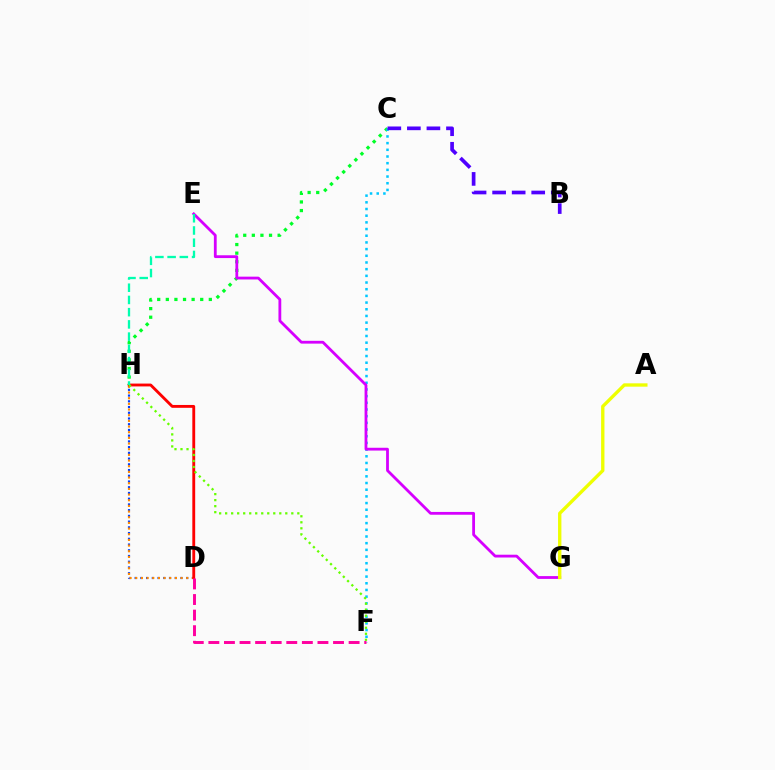{('D', 'H'): [{'color': '#003fff', 'line_style': 'dotted', 'thickness': 1.56}, {'color': '#ff8800', 'line_style': 'dotted', 'thickness': 1.54}, {'color': '#ff0000', 'line_style': 'solid', 'thickness': 2.05}], ('C', 'H'): [{'color': '#00ff27', 'line_style': 'dotted', 'thickness': 2.34}], ('C', 'F'): [{'color': '#00c7ff', 'line_style': 'dotted', 'thickness': 1.82}], ('E', 'G'): [{'color': '#d600ff', 'line_style': 'solid', 'thickness': 2.02}], ('D', 'F'): [{'color': '#ff00a0', 'line_style': 'dashed', 'thickness': 2.12}], ('F', 'H'): [{'color': '#66ff00', 'line_style': 'dotted', 'thickness': 1.63}], ('E', 'H'): [{'color': '#00ffaf', 'line_style': 'dashed', 'thickness': 1.66}], ('A', 'G'): [{'color': '#eeff00', 'line_style': 'solid', 'thickness': 2.41}], ('B', 'C'): [{'color': '#4f00ff', 'line_style': 'dashed', 'thickness': 2.66}]}